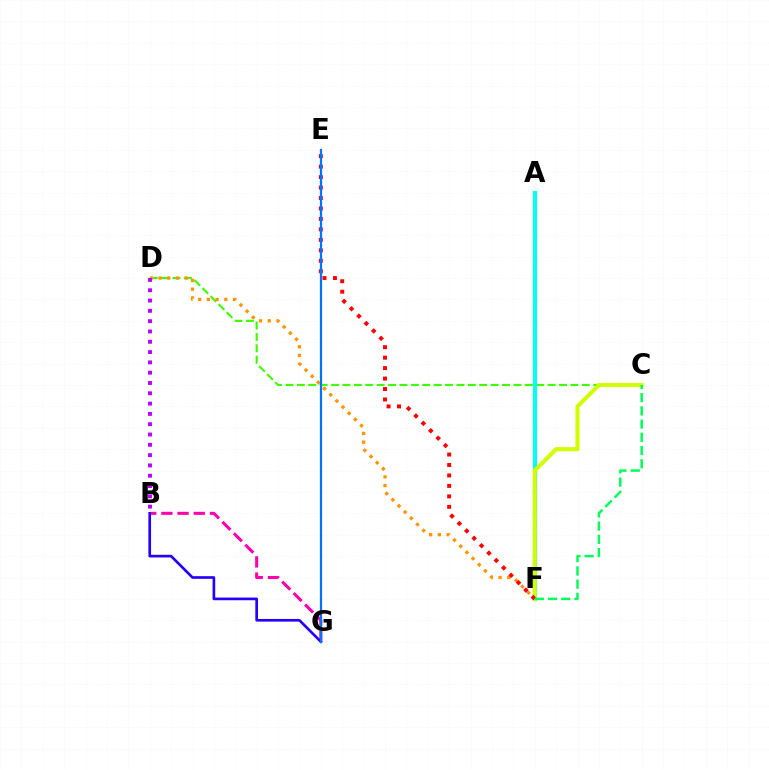{('C', 'D'): [{'color': '#3dff00', 'line_style': 'dashed', 'thickness': 1.55}], ('A', 'F'): [{'color': '#00fff6', 'line_style': 'solid', 'thickness': 2.99}], ('B', 'G'): [{'color': '#ff00ac', 'line_style': 'dashed', 'thickness': 2.2}, {'color': '#2500ff', 'line_style': 'solid', 'thickness': 1.92}], ('C', 'F'): [{'color': '#d1ff00', 'line_style': 'solid', 'thickness': 2.95}, {'color': '#00ff5c', 'line_style': 'dashed', 'thickness': 1.8}], ('D', 'F'): [{'color': '#ff9400', 'line_style': 'dotted', 'thickness': 2.37}], ('E', 'F'): [{'color': '#ff0000', 'line_style': 'dotted', 'thickness': 2.84}], ('B', 'D'): [{'color': '#b900ff', 'line_style': 'dotted', 'thickness': 2.8}], ('E', 'G'): [{'color': '#0074ff', 'line_style': 'solid', 'thickness': 1.62}]}